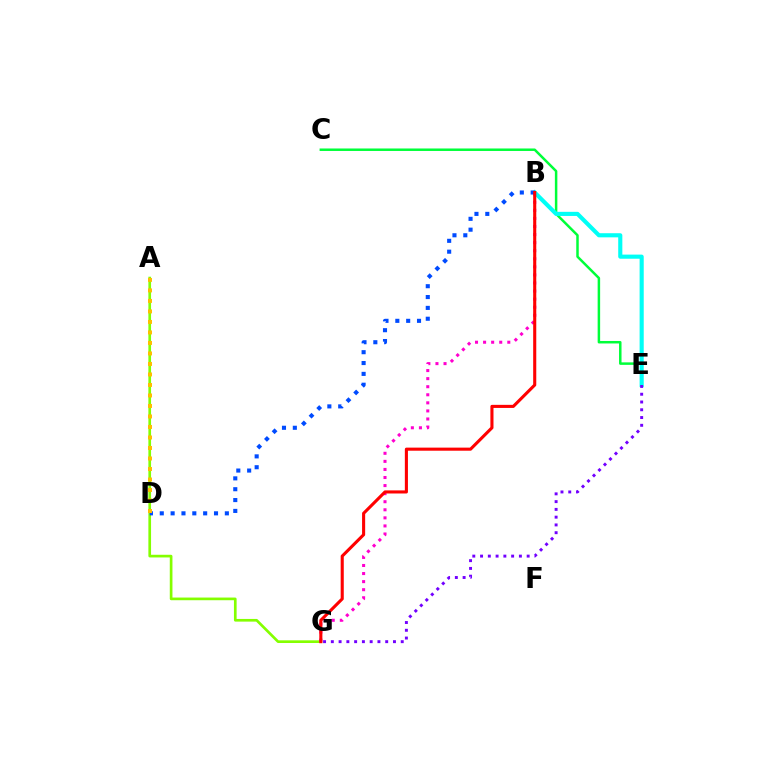{('C', 'E'): [{'color': '#00ff39', 'line_style': 'solid', 'thickness': 1.79}], ('A', 'G'): [{'color': '#84ff00', 'line_style': 'solid', 'thickness': 1.93}], ('B', 'G'): [{'color': '#ff00cf', 'line_style': 'dotted', 'thickness': 2.19}, {'color': '#ff0000', 'line_style': 'solid', 'thickness': 2.22}], ('B', 'E'): [{'color': '#00fff6', 'line_style': 'solid', 'thickness': 2.97}], ('E', 'G'): [{'color': '#7200ff', 'line_style': 'dotted', 'thickness': 2.11}], ('B', 'D'): [{'color': '#004bff', 'line_style': 'dotted', 'thickness': 2.95}], ('A', 'D'): [{'color': '#ffbd00', 'line_style': 'dotted', 'thickness': 2.85}]}